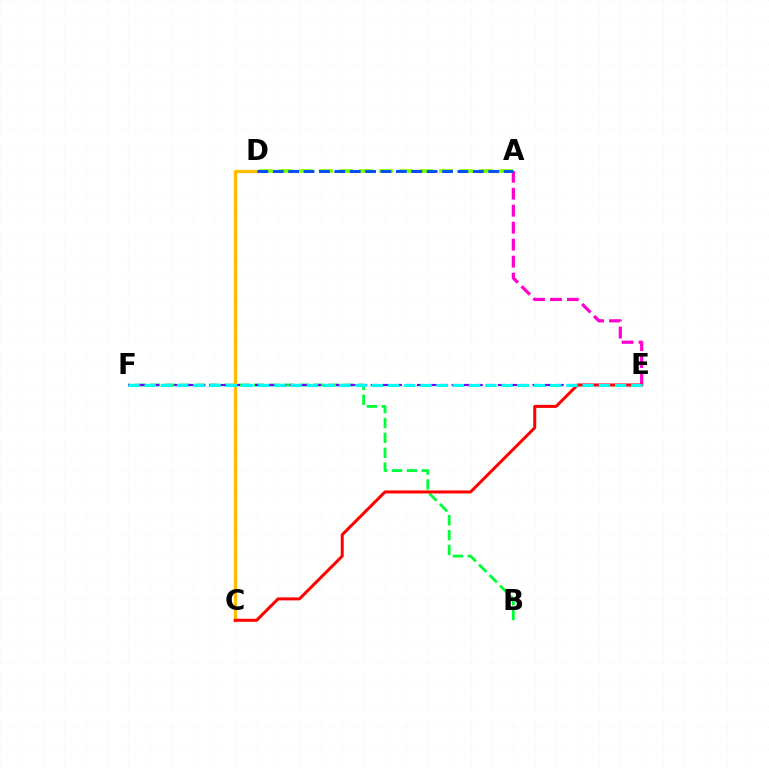{('B', 'F'): [{'color': '#00ff39', 'line_style': 'dashed', 'thickness': 2.02}], ('A', 'E'): [{'color': '#ff00cf', 'line_style': 'dashed', 'thickness': 2.31}], ('E', 'F'): [{'color': '#7200ff', 'line_style': 'dashed', 'thickness': 1.57}, {'color': '#00fff6', 'line_style': 'dashed', 'thickness': 2.2}], ('C', 'D'): [{'color': '#ffbd00', 'line_style': 'solid', 'thickness': 2.4}], ('A', 'D'): [{'color': '#84ff00', 'line_style': 'dashed', 'thickness': 2.72}, {'color': '#004bff', 'line_style': 'dashed', 'thickness': 2.09}], ('C', 'E'): [{'color': '#ff0000', 'line_style': 'solid', 'thickness': 2.16}]}